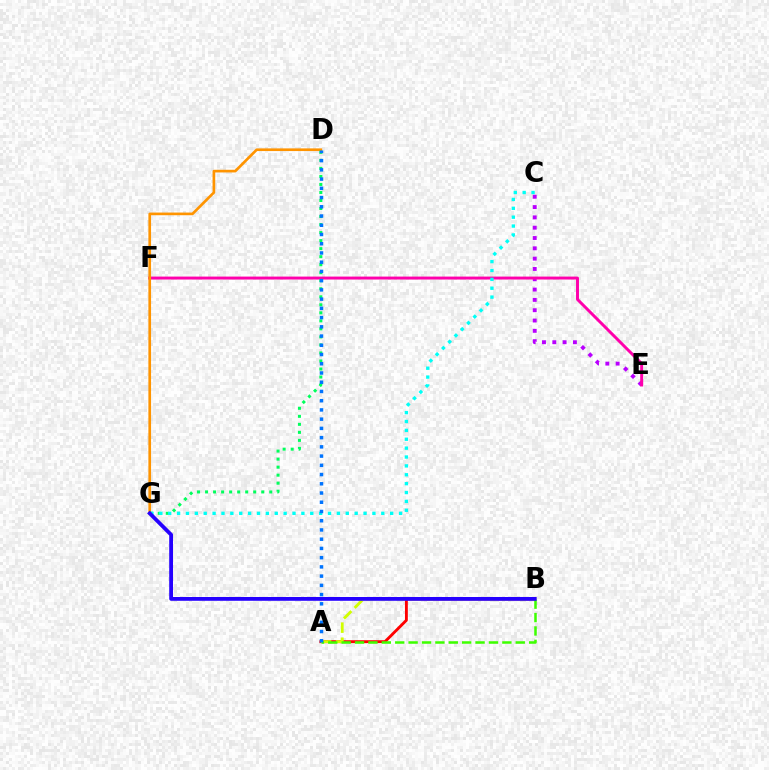{('C', 'E'): [{'color': '#b900ff', 'line_style': 'dotted', 'thickness': 2.8}], ('A', 'B'): [{'color': '#ff0000', 'line_style': 'solid', 'thickness': 2.06}, {'color': '#d1ff00', 'line_style': 'dashed', 'thickness': 2.05}, {'color': '#3dff00', 'line_style': 'dashed', 'thickness': 1.82}], ('E', 'F'): [{'color': '#ff00ac', 'line_style': 'solid', 'thickness': 2.12}], ('D', 'G'): [{'color': '#ff9400', 'line_style': 'solid', 'thickness': 1.92}, {'color': '#00ff5c', 'line_style': 'dotted', 'thickness': 2.18}], ('C', 'G'): [{'color': '#00fff6', 'line_style': 'dotted', 'thickness': 2.41}], ('A', 'D'): [{'color': '#0074ff', 'line_style': 'dotted', 'thickness': 2.51}], ('B', 'G'): [{'color': '#2500ff', 'line_style': 'solid', 'thickness': 2.73}]}